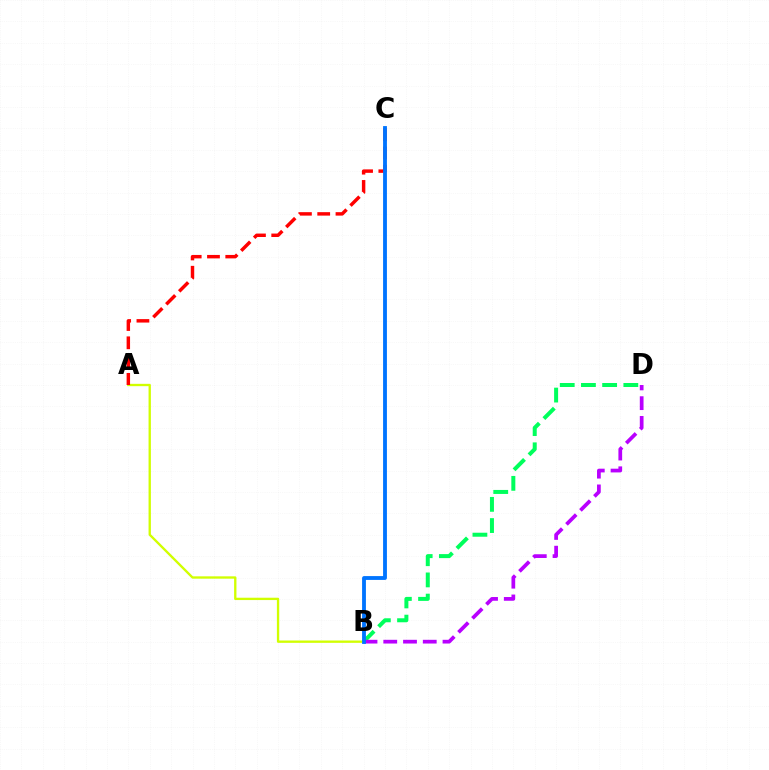{('A', 'B'): [{'color': '#d1ff00', 'line_style': 'solid', 'thickness': 1.68}], ('B', 'D'): [{'color': '#00ff5c', 'line_style': 'dashed', 'thickness': 2.88}, {'color': '#b900ff', 'line_style': 'dashed', 'thickness': 2.68}], ('A', 'C'): [{'color': '#ff0000', 'line_style': 'dashed', 'thickness': 2.48}], ('B', 'C'): [{'color': '#0074ff', 'line_style': 'solid', 'thickness': 2.76}]}